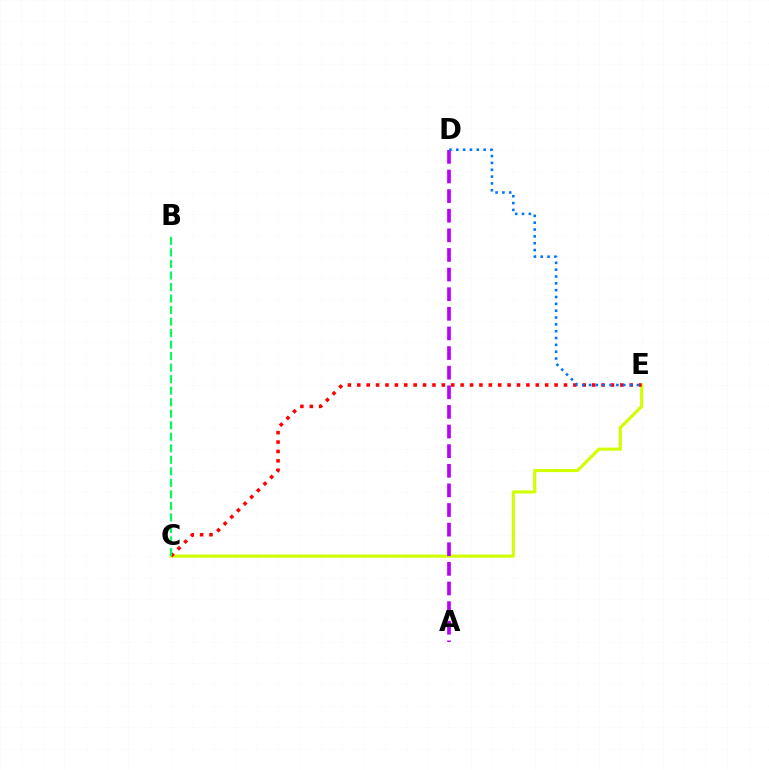{('C', 'E'): [{'color': '#d1ff00', 'line_style': 'solid', 'thickness': 2.25}, {'color': '#ff0000', 'line_style': 'dotted', 'thickness': 2.55}], ('A', 'D'): [{'color': '#b900ff', 'line_style': 'dashed', 'thickness': 2.67}], ('B', 'C'): [{'color': '#00ff5c', 'line_style': 'dashed', 'thickness': 1.57}], ('D', 'E'): [{'color': '#0074ff', 'line_style': 'dotted', 'thickness': 1.86}]}